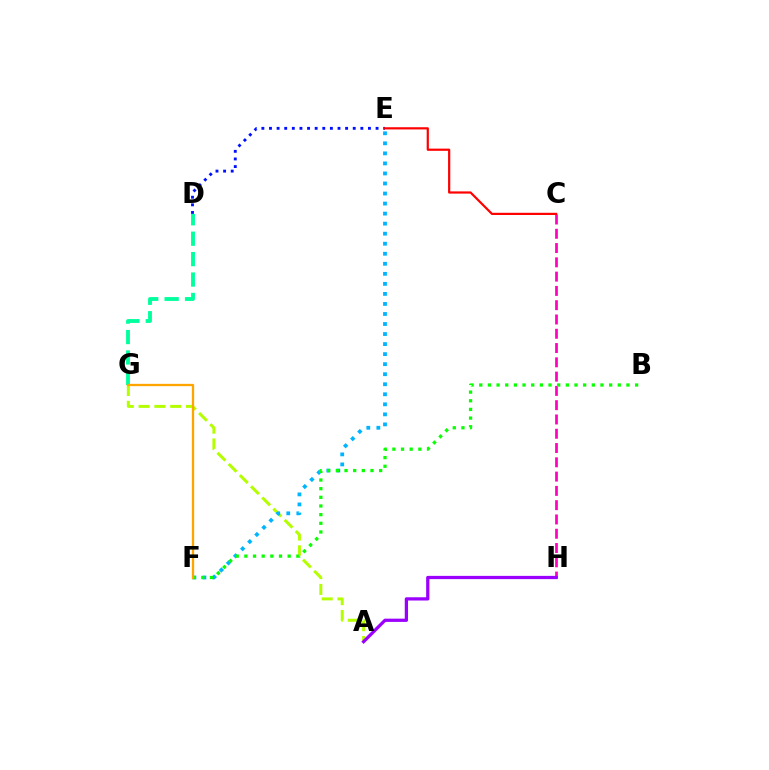{('A', 'G'): [{'color': '#b3ff00', 'line_style': 'dashed', 'thickness': 2.15}], ('D', 'E'): [{'color': '#0010ff', 'line_style': 'dotted', 'thickness': 2.07}], ('D', 'G'): [{'color': '#00ff9d', 'line_style': 'dashed', 'thickness': 2.77}], ('C', 'H'): [{'color': '#ff00bd', 'line_style': 'dashed', 'thickness': 1.94}], ('E', 'F'): [{'color': '#00b5ff', 'line_style': 'dotted', 'thickness': 2.73}], ('A', 'H'): [{'color': '#9b00ff', 'line_style': 'solid', 'thickness': 2.34}], ('B', 'F'): [{'color': '#08ff00', 'line_style': 'dotted', 'thickness': 2.35}], ('F', 'G'): [{'color': '#ffa500', 'line_style': 'solid', 'thickness': 1.65}], ('C', 'E'): [{'color': '#ff0000', 'line_style': 'solid', 'thickness': 1.58}]}